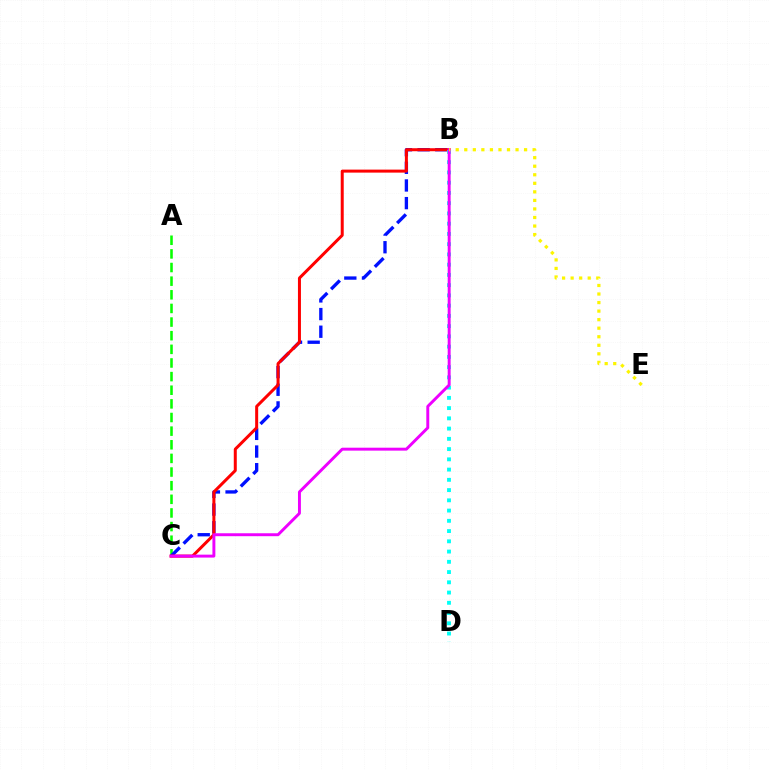{('A', 'C'): [{'color': '#08ff00', 'line_style': 'dashed', 'thickness': 1.85}], ('B', 'C'): [{'color': '#0010ff', 'line_style': 'dashed', 'thickness': 2.4}, {'color': '#ff0000', 'line_style': 'solid', 'thickness': 2.16}, {'color': '#ee00ff', 'line_style': 'solid', 'thickness': 2.11}], ('B', 'D'): [{'color': '#00fff6', 'line_style': 'dotted', 'thickness': 2.78}], ('B', 'E'): [{'color': '#fcf500', 'line_style': 'dotted', 'thickness': 2.32}]}